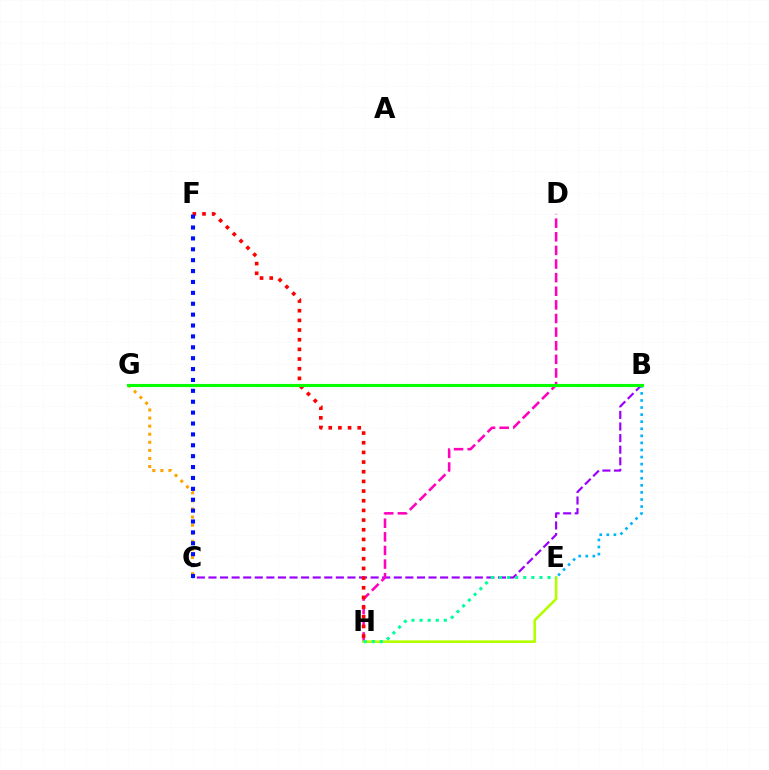{('B', 'C'): [{'color': '#9b00ff', 'line_style': 'dashed', 'thickness': 1.57}], ('D', 'H'): [{'color': '#ff00bd', 'line_style': 'dashed', 'thickness': 1.85}], ('F', 'H'): [{'color': '#ff0000', 'line_style': 'dotted', 'thickness': 2.63}], ('B', 'E'): [{'color': '#00b5ff', 'line_style': 'dotted', 'thickness': 1.92}], ('E', 'H'): [{'color': '#b3ff00', 'line_style': 'solid', 'thickness': 1.9}, {'color': '#00ff9d', 'line_style': 'dotted', 'thickness': 2.2}], ('C', 'G'): [{'color': '#ffa500', 'line_style': 'dotted', 'thickness': 2.2}], ('B', 'G'): [{'color': '#08ff00', 'line_style': 'solid', 'thickness': 2.24}], ('C', 'F'): [{'color': '#0010ff', 'line_style': 'dotted', 'thickness': 2.96}]}